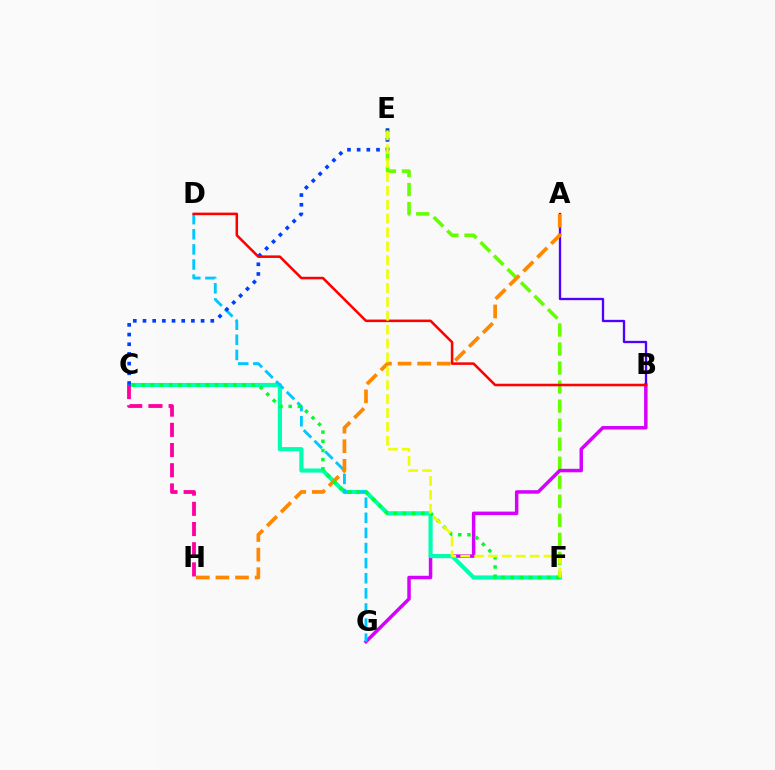{('E', 'F'): [{'color': '#66ff00', 'line_style': 'dashed', 'thickness': 2.58}, {'color': '#eeff00', 'line_style': 'dashed', 'thickness': 1.89}], ('B', 'G'): [{'color': '#d600ff', 'line_style': 'solid', 'thickness': 2.51}], ('A', 'B'): [{'color': '#4f00ff', 'line_style': 'solid', 'thickness': 1.67}], ('C', 'F'): [{'color': '#00ffaf', 'line_style': 'solid', 'thickness': 2.99}, {'color': '#00ff27', 'line_style': 'dotted', 'thickness': 2.49}], ('D', 'G'): [{'color': '#00c7ff', 'line_style': 'dashed', 'thickness': 2.05}], ('C', 'E'): [{'color': '#003fff', 'line_style': 'dotted', 'thickness': 2.63}], ('A', 'H'): [{'color': '#ff8800', 'line_style': 'dashed', 'thickness': 2.66}], ('C', 'H'): [{'color': '#ff00a0', 'line_style': 'dashed', 'thickness': 2.74}], ('B', 'D'): [{'color': '#ff0000', 'line_style': 'solid', 'thickness': 1.83}]}